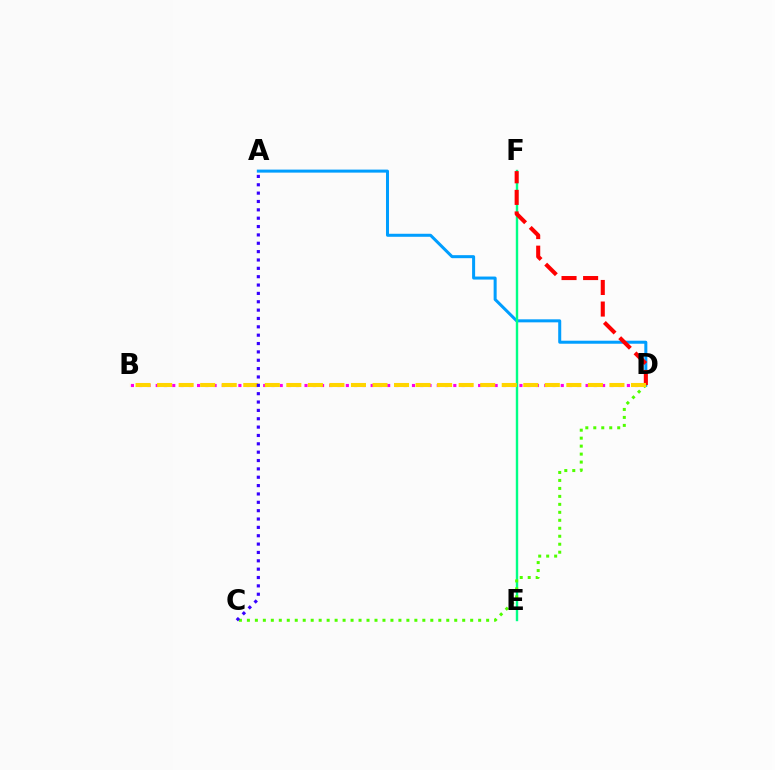{('B', 'D'): [{'color': '#ff00ed', 'line_style': 'dotted', 'thickness': 2.25}, {'color': '#ffd500', 'line_style': 'dashed', 'thickness': 2.93}], ('A', 'D'): [{'color': '#009eff', 'line_style': 'solid', 'thickness': 2.17}], ('E', 'F'): [{'color': '#00ff86', 'line_style': 'solid', 'thickness': 1.73}], ('D', 'F'): [{'color': '#ff0000', 'line_style': 'dashed', 'thickness': 2.93}], ('C', 'D'): [{'color': '#4fff00', 'line_style': 'dotted', 'thickness': 2.17}], ('A', 'C'): [{'color': '#3700ff', 'line_style': 'dotted', 'thickness': 2.27}]}